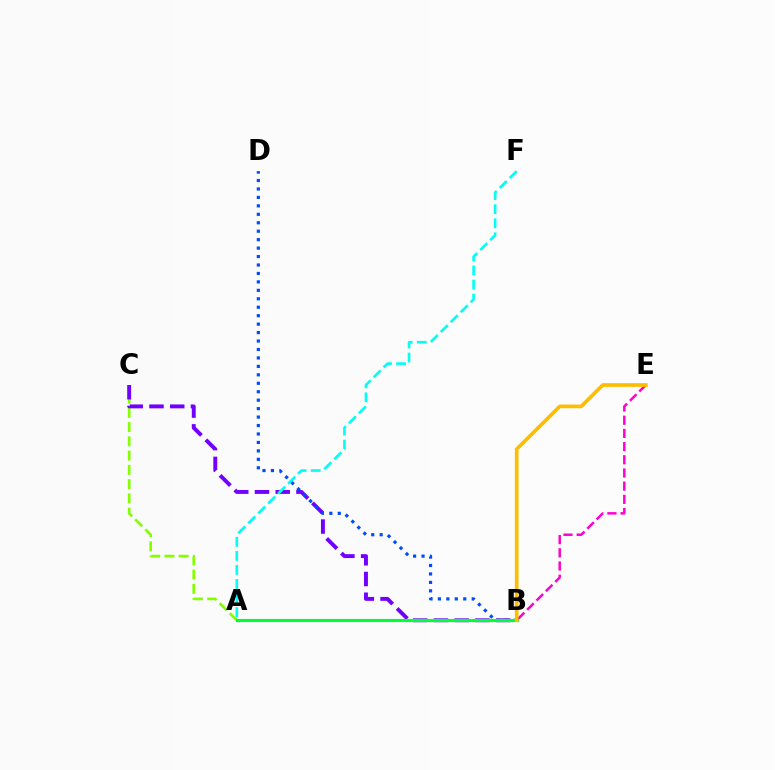{('B', 'E'): [{'color': '#ff00cf', 'line_style': 'dashed', 'thickness': 1.79}, {'color': '#ffbd00', 'line_style': 'solid', 'thickness': 2.65}], ('A', 'C'): [{'color': '#84ff00', 'line_style': 'dashed', 'thickness': 1.94}], ('B', 'C'): [{'color': '#7200ff', 'line_style': 'dashed', 'thickness': 2.82}], ('A', 'F'): [{'color': '#00fff6', 'line_style': 'dashed', 'thickness': 1.91}], ('B', 'D'): [{'color': '#004bff', 'line_style': 'dotted', 'thickness': 2.3}], ('A', 'B'): [{'color': '#ff0000', 'line_style': 'dashed', 'thickness': 1.94}, {'color': '#00ff39', 'line_style': 'solid', 'thickness': 2.25}]}